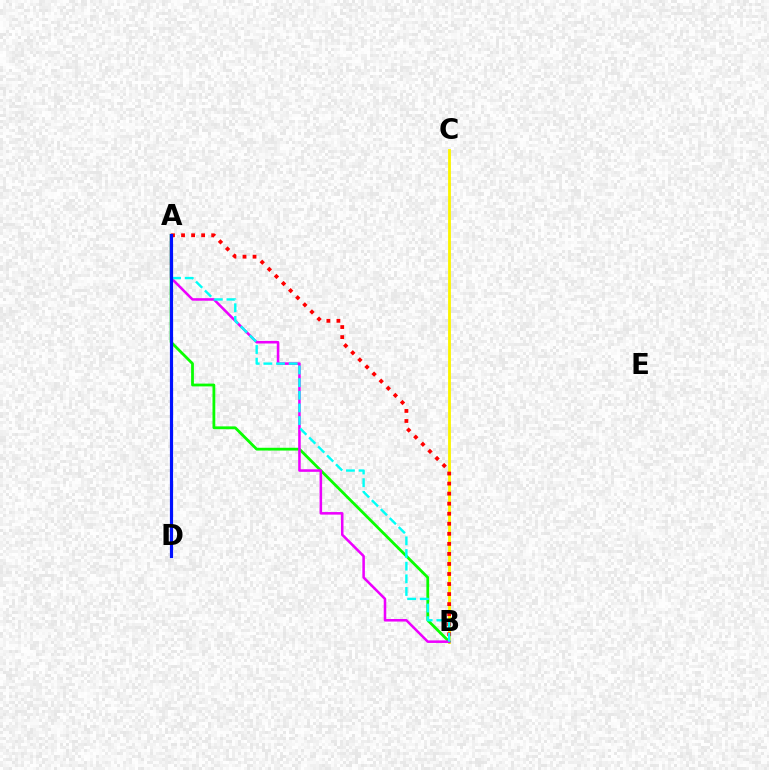{('B', 'C'): [{'color': '#fcf500', 'line_style': 'solid', 'thickness': 2.02}], ('A', 'B'): [{'color': '#08ff00', 'line_style': 'solid', 'thickness': 2.01}, {'color': '#ff0000', 'line_style': 'dotted', 'thickness': 2.73}, {'color': '#ee00ff', 'line_style': 'solid', 'thickness': 1.84}, {'color': '#00fff6', 'line_style': 'dashed', 'thickness': 1.72}], ('A', 'D'): [{'color': '#0010ff', 'line_style': 'solid', 'thickness': 2.29}]}